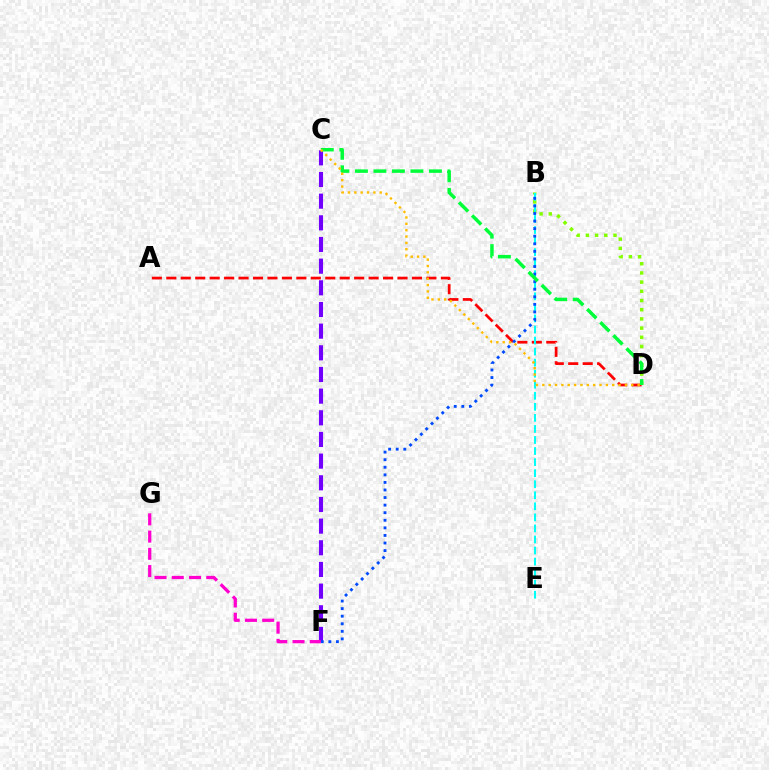{('C', 'F'): [{'color': '#7200ff', 'line_style': 'dashed', 'thickness': 2.94}], ('B', 'D'): [{'color': '#84ff00', 'line_style': 'dotted', 'thickness': 2.5}], ('A', 'D'): [{'color': '#ff0000', 'line_style': 'dashed', 'thickness': 1.96}], ('B', 'E'): [{'color': '#00fff6', 'line_style': 'dashed', 'thickness': 1.5}], ('B', 'F'): [{'color': '#004bff', 'line_style': 'dotted', 'thickness': 2.06}], ('F', 'G'): [{'color': '#ff00cf', 'line_style': 'dashed', 'thickness': 2.34}], ('C', 'D'): [{'color': '#00ff39', 'line_style': 'dashed', 'thickness': 2.51}, {'color': '#ffbd00', 'line_style': 'dotted', 'thickness': 1.73}]}